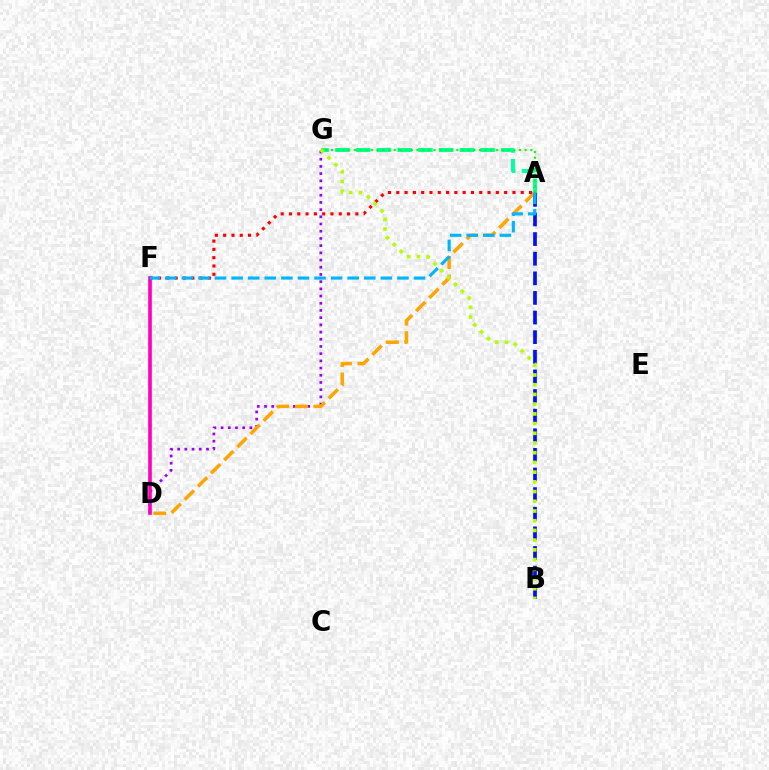{('D', 'G'): [{'color': '#9b00ff', 'line_style': 'dotted', 'thickness': 1.96}], ('D', 'F'): [{'color': '#ff00bd', 'line_style': 'solid', 'thickness': 2.61}], ('A', 'D'): [{'color': '#ffa500', 'line_style': 'dashed', 'thickness': 2.52}], ('A', 'B'): [{'color': '#0010ff', 'line_style': 'dashed', 'thickness': 2.66}], ('A', 'G'): [{'color': '#00ff9d', 'line_style': 'dashed', 'thickness': 2.82}, {'color': '#08ff00', 'line_style': 'dotted', 'thickness': 1.55}], ('A', 'F'): [{'color': '#ff0000', 'line_style': 'dotted', 'thickness': 2.25}, {'color': '#00b5ff', 'line_style': 'dashed', 'thickness': 2.25}], ('B', 'G'): [{'color': '#b3ff00', 'line_style': 'dotted', 'thickness': 2.64}]}